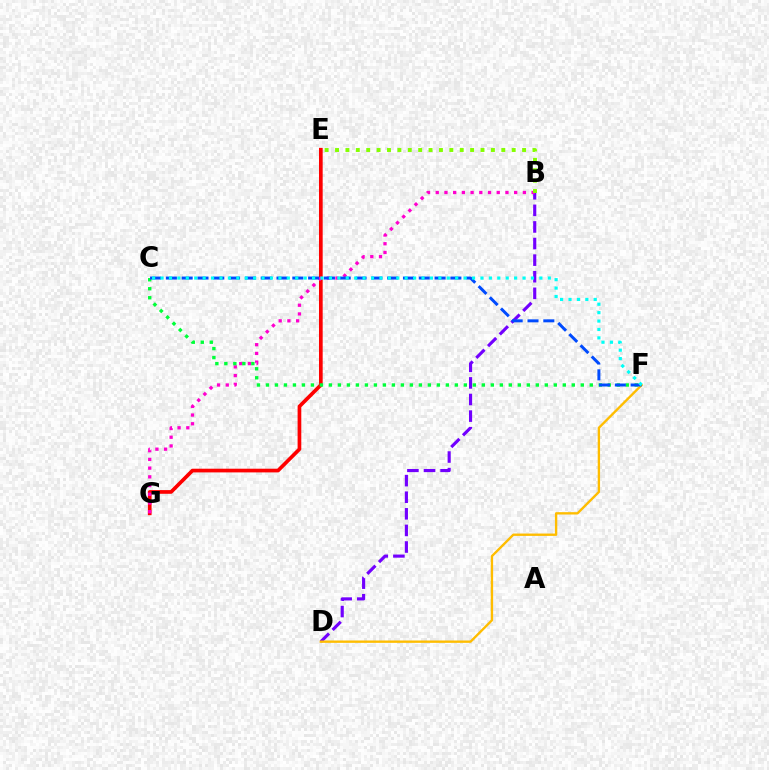{('B', 'D'): [{'color': '#7200ff', 'line_style': 'dashed', 'thickness': 2.25}], ('D', 'F'): [{'color': '#ffbd00', 'line_style': 'solid', 'thickness': 1.7}], ('E', 'G'): [{'color': '#ff0000', 'line_style': 'solid', 'thickness': 2.65}], ('B', 'G'): [{'color': '#ff00cf', 'line_style': 'dotted', 'thickness': 2.37}], ('C', 'F'): [{'color': '#00ff39', 'line_style': 'dotted', 'thickness': 2.44}, {'color': '#004bff', 'line_style': 'dashed', 'thickness': 2.15}, {'color': '#00fff6', 'line_style': 'dotted', 'thickness': 2.29}], ('B', 'E'): [{'color': '#84ff00', 'line_style': 'dotted', 'thickness': 2.82}]}